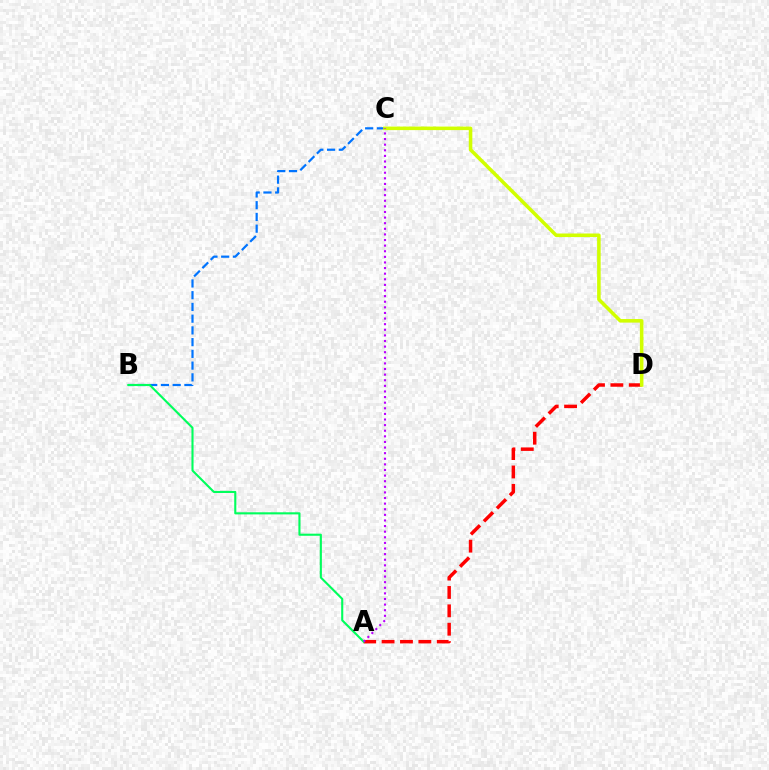{('B', 'C'): [{'color': '#0074ff', 'line_style': 'dashed', 'thickness': 1.59}], ('A', 'D'): [{'color': '#ff0000', 'line_style': 'dashed', 'thickness': 2.5}], ('C', 'D'): [{'color': '#d1ff00', 'line_style': 'solid', 'thickness': 2.55}], ('A', 'B'): [{'color': '#00ff5c', 'line_style': 'solid', 'thickness': 1.52}], ('A', 'C'): [{'color': '#b900ff', 'line_style': 'dotted', 'thickness': 1.52}]}